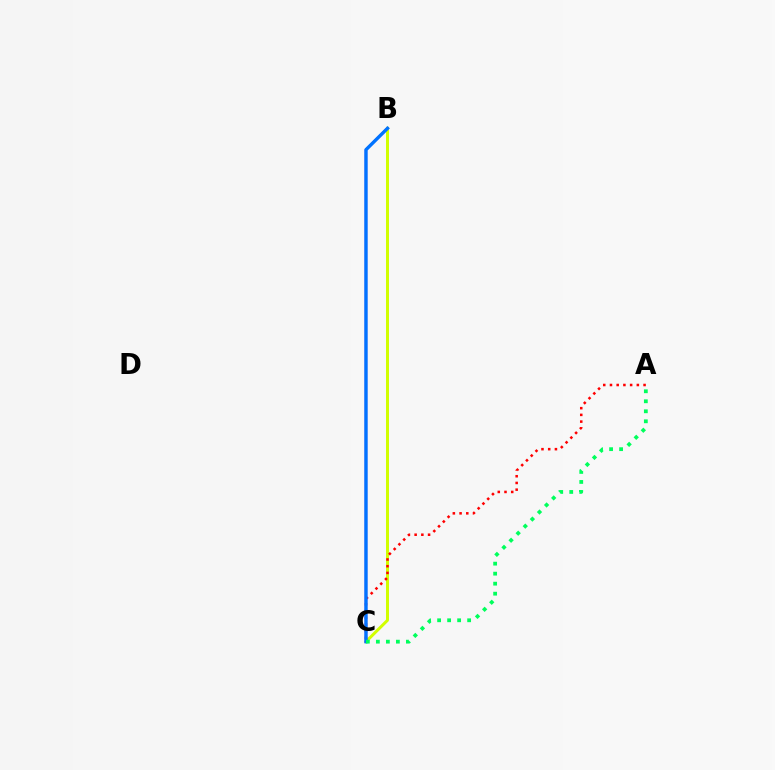{('B', 'C'): [{'color': '#d1ff00', 'line_style': 'solid', 'thickness': 2.15}, {'color': '#b900ff', 'line_style': 'solid', 'thickness': 1.69}, {'color': '#0074ff', 'line_style': 'solid', 'thickness': 2.41}], ('A', 'C'): [{'color': '#ff0000', 'line_style': 'dotted', 'thickness': 1.83}, {'color': '#00ff5c', 'line_style': 'dotted', 'thickness': 2.72}]}